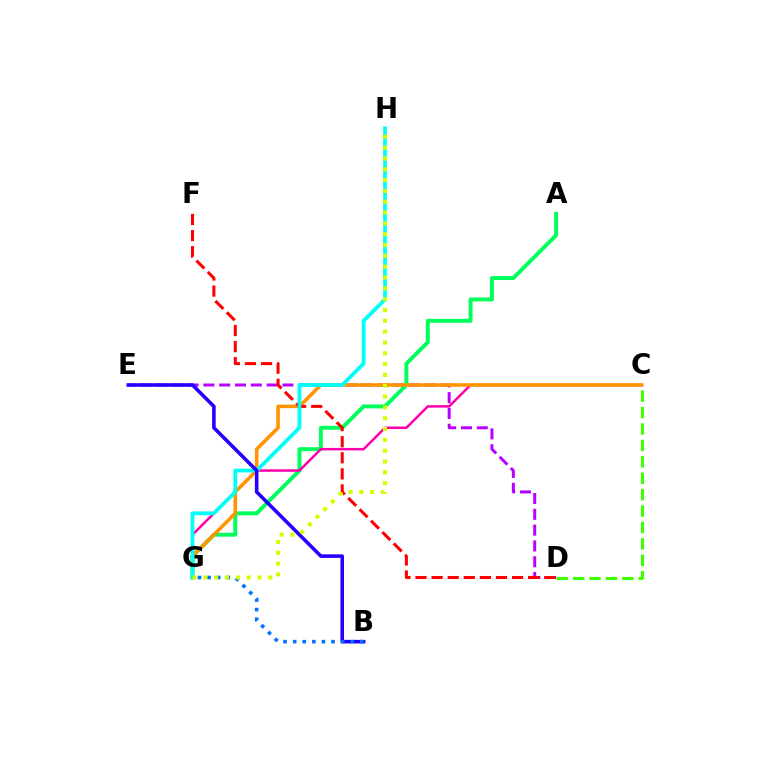{('A', 'G'): [{'color': '#00ff5c', 'line_style': 'solid', 'thickness': 2.82}], ('C', 'G'): [{'color': '#ff00ac', 'line_style': 'solid', 'thickness': 1.79}, {'color': '#ff9400', 'line_style': 'solid', 'thickness': 2.56}], ('D', 'E'): [{'color': '#b900ff', 'line_style': 'dashed', 'thickness': 2.15}], ('D', 'F'): [{'color': '#ff0000', 'line_style': 'dashed', 'thickness': 2.19}], ('G', 'H'): [{'color': '#00fff6', 'line_style': 'solid', 'thickness': 2.72}, {'color': '#d1ff00', 'line_style': 'dotted', 'thickness': 2.94}], ('B', 'E'): [{'color': '#2500ff', 'line_style': 'solid', 'thickness': 2.58}], ('B', 'G'): [{'color': '#0074ff', 'line_style': 'dotted', 'thickness': 2.61}], ('C', 'D'): [{'color': '#3dff00', 'line_style': 'dashed', 'thickness': 2.23}]}